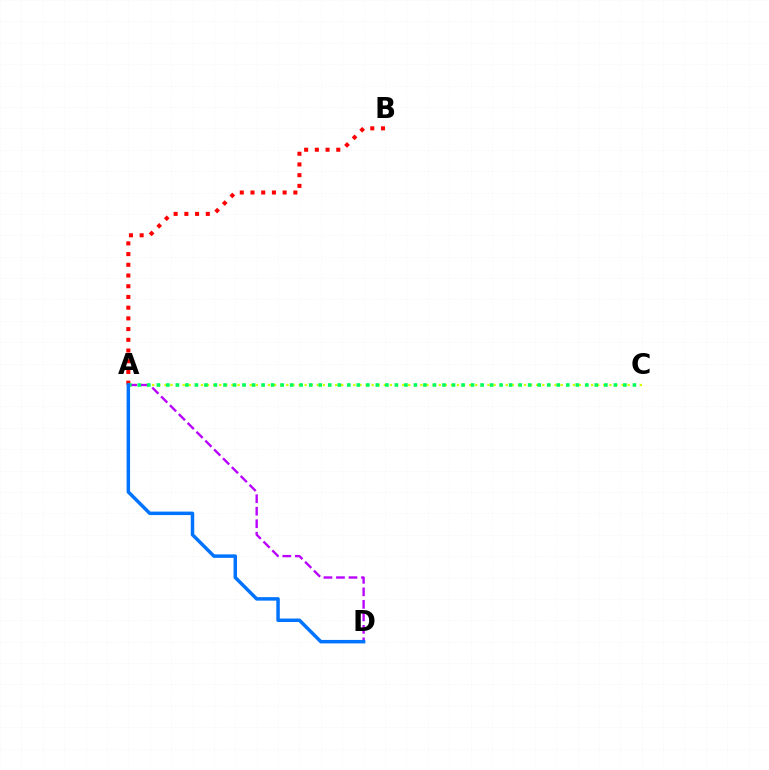{('A', 'B'): [{'color': '#ff0000', 'line_style': 'dotted', 'thickness': 2.91}], ('A', 'C'): [{'color': '#d1ff00', 'line_style': 'dotted', 'thickness': 1.66}, {'color': '#00ff5c', 'line_style': 'dotted', 'thickness': 2.59}], ('A', 'D'): [{'color': '#b900ff', 'line_style': 'dashed', 'thickness': 1.7}, {'color': '#0074ff', 'line_style': 'solid', 'thickness': 2.5}]}